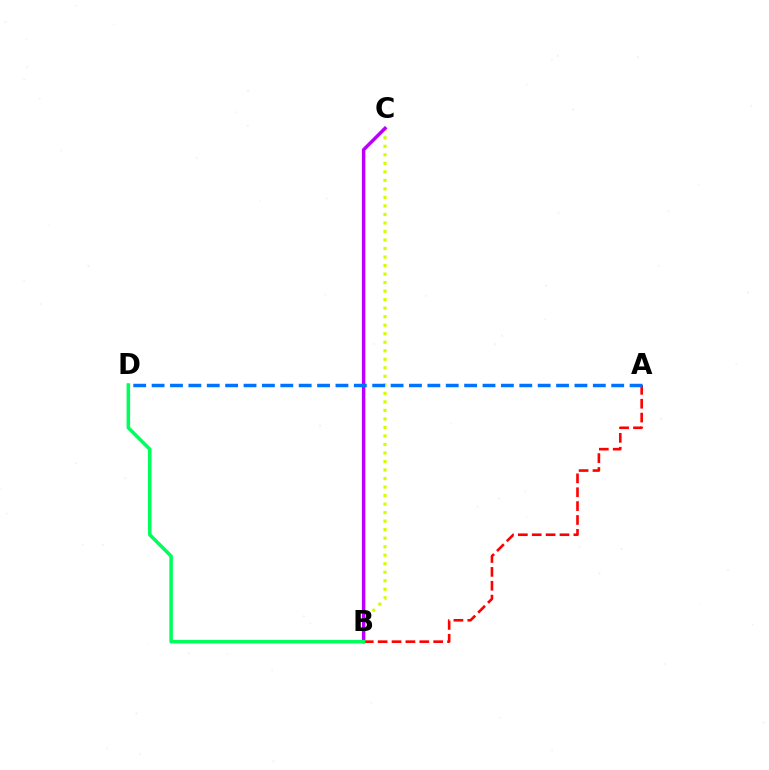{('B', 'C'): [{'color': '#d1ff00', 'line_style': 'dotted', 'thickness': 2.31}, {'color': '#b900ff', 'line_style': 'solid', 'thickness': 2.48}], ('A', 'B'): [{'color': '#ff0000', 'line_style': 'dashed', 'thickness': 1.89}], ('B', 'D'): [{'color': '#00ff5c', 'line_style': 'solid', 'thickness': 2.55}], ('A', 'D'): [{'color': '#0074ff', 'line_style': 'dashed', 'thickness': 2.5}]}